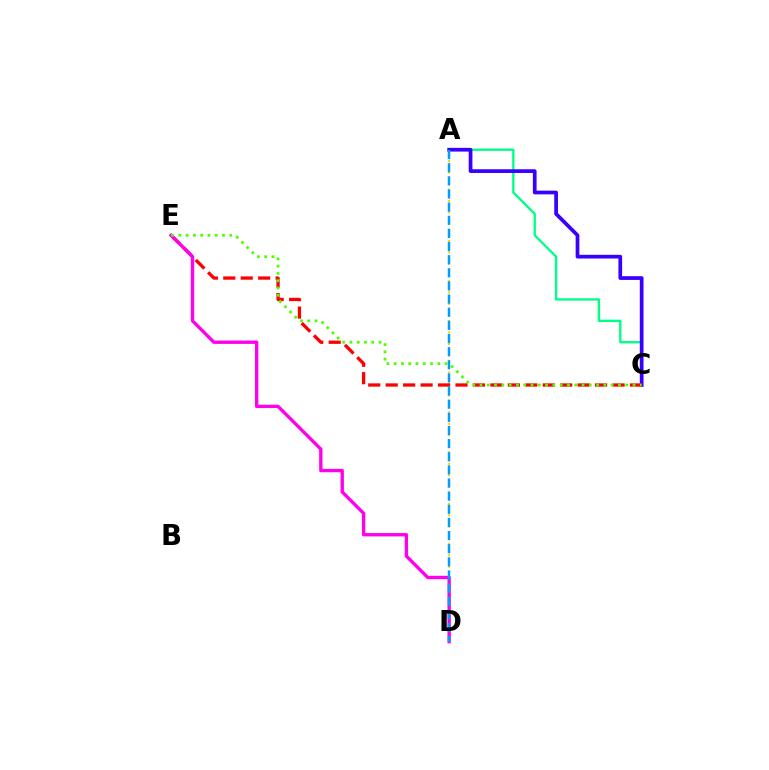{('A', 'C'): [{'color': '#00ff86', 'line_style': 'solid', 'thickness': 1.69}, {'color': '#3700ff', 'line_style': 'solid', 'thickness': 2.68}], ('A', 'D'): [{'color': '#ffd500', 'line_style': 'dotted', 'thickness': 1.55}, {'color': '#009eff', 'line_style': 'dashed', 'thickness': 1.78}], ('C', 'E'): [{'color': '#ff0000', 'line_style': 'dashed', 'thickness': 2.37}, {'color': '#4fff00', 'line_style': 'dotted', 'thickness': 1.98}], ('D', 'E'): [{'color': '#ff00ed', 'line_style': 'solid', 'thickness': 2.41}]}